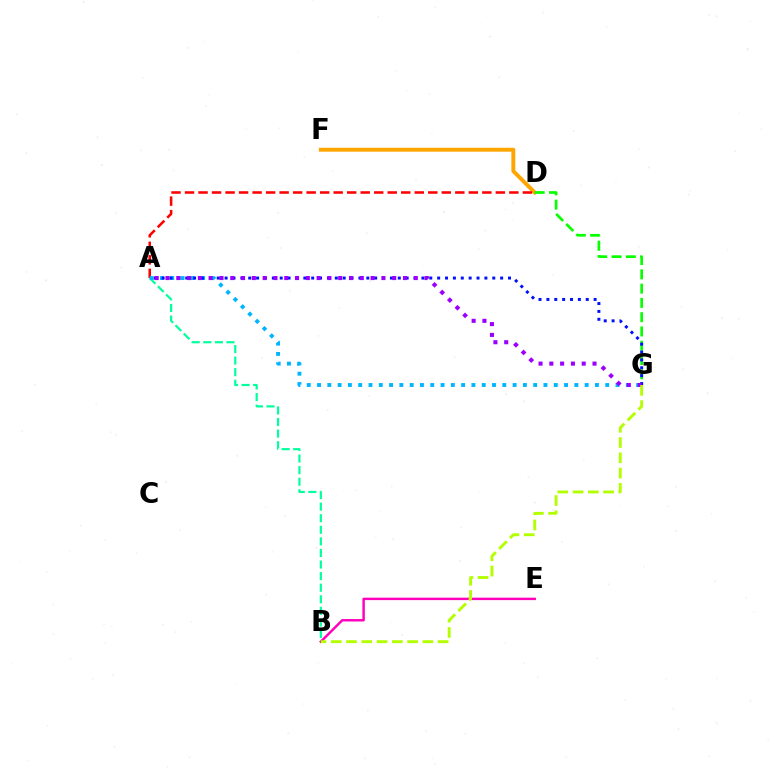{('D', 'F'): [{'color': '#ffa500', 'line_style': 'solid', 'thickness': 2.82}], ('B', 'E'): [{'color': '#ff00bd', 'line_style': 'solid', 'thickness': 1.75}], ('D', 'G'): [{'color': '#08ff00', 'line_style': 'dashed', 'thickness': 1.94}], ('A', 'D'): [{'color': '#ff0000', 'line_style': 'dashed', 'thickness': 1.84}], ('A', 'B'): [{'color': '#00ff9d', 'line_style': 'dashed', 'thickness': 1.57}], ('A', 'G'): [{'color': '#00b5ff', 'line_style': 'dotted', 'thickness': 2.8}, {'color': '#0010ff', 'line_style': 'dotted', 'thickness': 2.14}, {'color': '#9b00ff', 'line_style': 'dotted', 'thickness': 2.93}], ('B', 'G'): [{'color': '#b3ff00', 'line_style': 'dashed', 'thickness': 2.07}]}